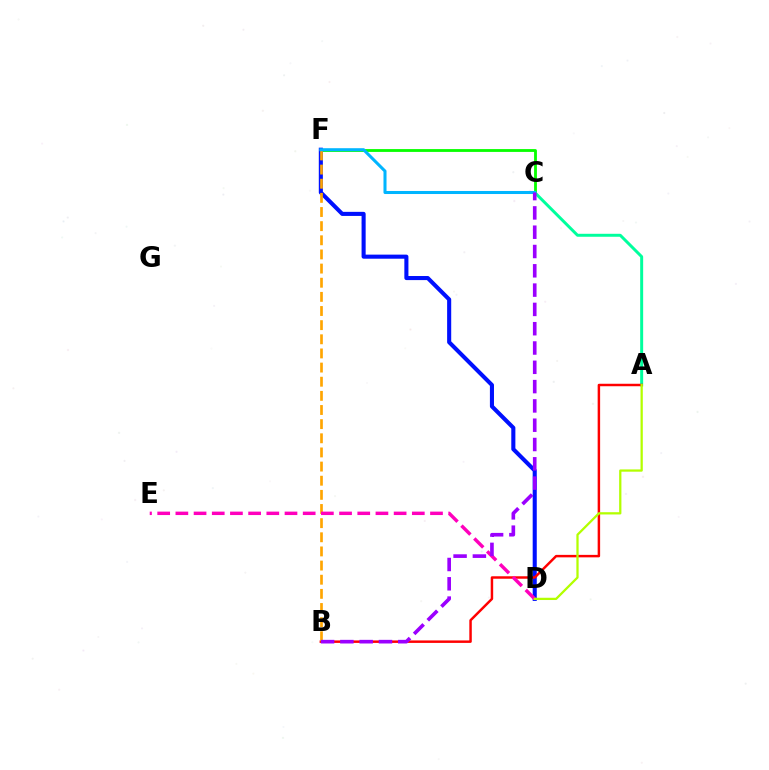{('C', 'F'): [{'color': '#08ff00', 'line_style': 'solid', 'thickness': 2.03}, {'color': '#00b5ff', 'line_style': 'solid', 'thickness': 2.19}], ('A', 'C'): [{'color': '#00ff9d', 'line_style': 'solid', 'thickness': 2.14}], ('D', 'F'): [{'color': '#0010ff', 'line_style': 'solid', 'thickness': 2.94}], ('A', 'B'): [{'color': '#ff0000', 'line_style': 'solid', 'thickness': 1.78}], ('B', 'F'): [{'color': '#ffa500', 'line_style': 'dashed', 'thickness': 1.92}], ('D', 'E'): [{'color': '#ff00bd', 'line_style': 'dashed', 'thickness': 2.47}], ('A', 'D'): [{'color': '#b3ff00', 'line_style': 'solid', 'thickness': 1.63}], ('B', 'C'): [{'color': '#9b00ff', 'line_style': 'dashed', 'thickness': 2.62}]}